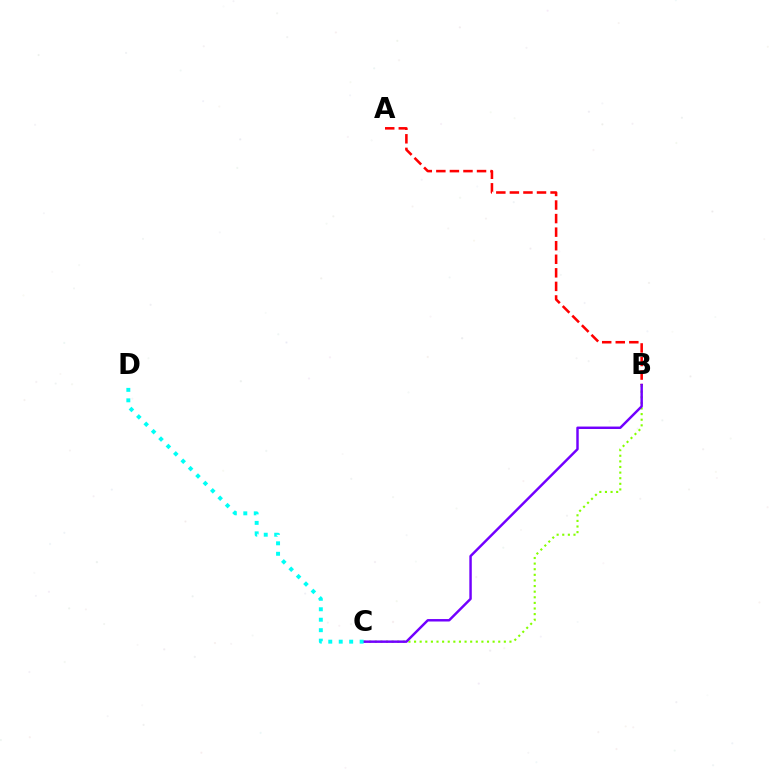{('A', 'B'): [{'color': '#ff0000', 'line_style': 'dashed', 'thickness': 1.84}], ('B', 'C'): [{'color': '#84ff00', 'line_style': 'dotted', 'thickness': 1.52}, {'color': '#7200ff', 'line_style': 'solid', 'thickness': 1.77}], ('C', 'D'): [{'color': '#00fff6', 'line_style': 'dotted', 'thickness': 2.84}]}